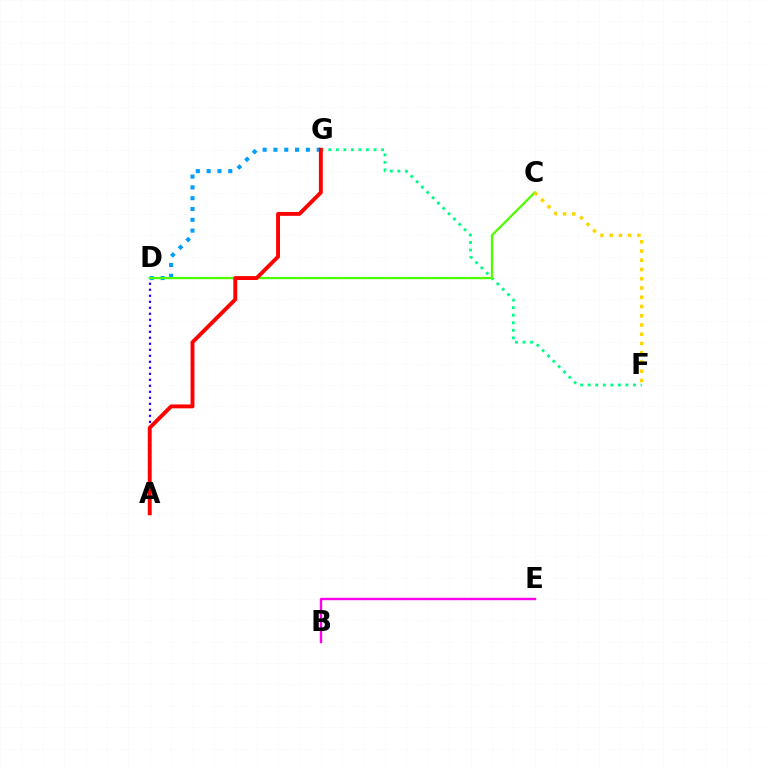{('A', 'D'): [{'color': '#3700ff', 'line_style': 'dotted', 'thickness': 1.63}], ('D', 'G'): [{'color': '#009eff', 'line_style': 'dotted', 'thickness': 2.94}], ('F', 'G'): [{'color': '#00ff86', 'line_style': 'dotted', 'thickness': 2.05}], ('C', 'D'): [{'color': '#4fff00', 'line_style': 'solid', 'thickness': 1.64}], ('A', 'G'): [{'color': '#ff0000', 'line_style': 'solid', 'thickness': 2.8}], ('C', 'F'): [{'color': '#ffd500', 'line_style': 'dotted', 'thickness': 2.51}], ('B', 'E'): [{'color': '#ff00ed', 'line_style': 'solid', 'thickness': 1.71}]}